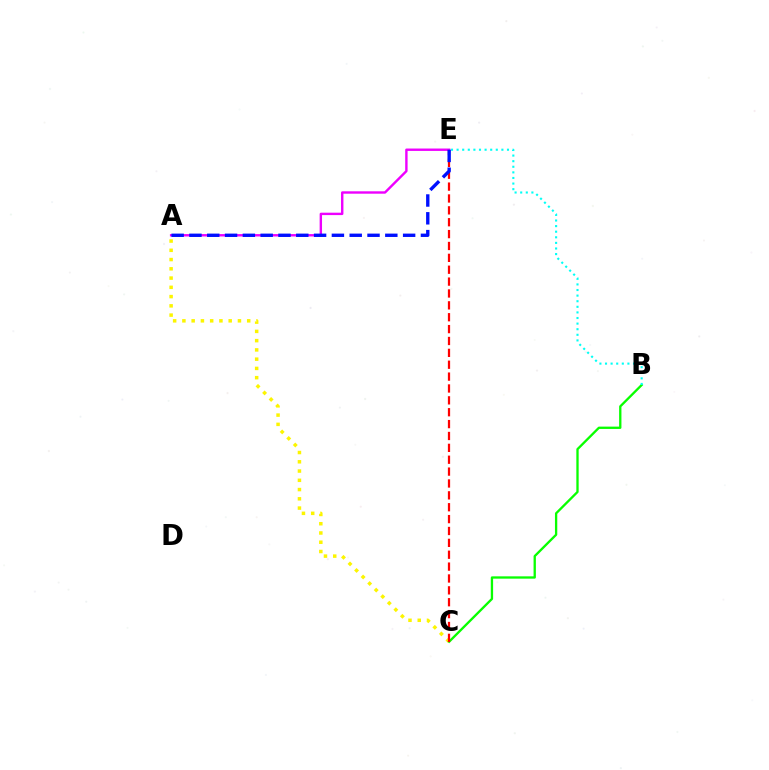{('A', 'E'): [{'color': '#ee00ff', 'line_style': 'solid', 'thickness': 1.73}, {'color': '#0010ff', 'line_style': 'dashed', 'thickness': 2.42}], ('A', 'C'): [{'color': '#fcf500', 'line_style': 'dotted', 'thickness': 2.52}], ('B', 'C'): [{'color': '#08ff00', 'line_style': 'solid', 'thickness': 1.67}], ('C', 'E'): [{'color': '#ff0000', 'line_style': 'dashed', 'thickness': 1.61}], ('B', 'E'): [{'color': '#00fff6', 'line_style': 'dotted', 'thickness': 1.52}]}